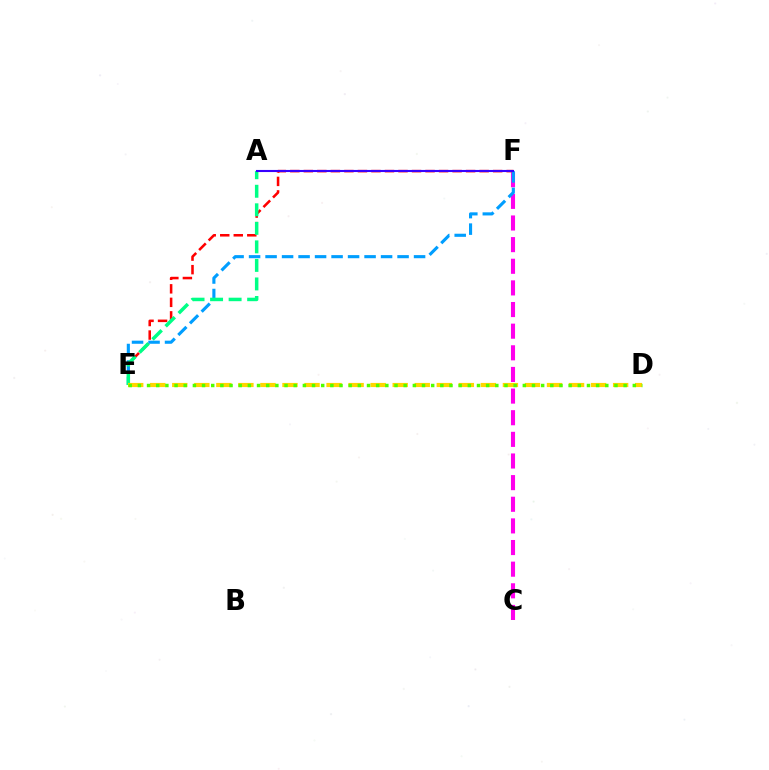{('C', 'F'): [{'color': '#ff00ed', 'line_style': 'dashed', 'thickness': 2.94}], ('E', 'F'): [{'color': '#ff0000', 'line_style': 'dashed', 'thickness': 1.84}, {'color': '#009eff', 'line_style': 'dashed', 'thickness': 2.24}], ('A', 'E'): [{'color': '#00ff86', 'line_style': 'dashed', 'thickness': 2.52}], ('A', 'F'): [{'color': '#3700ff', 'line_style': 'solid', 'thickness': 1.51}], ('D', 'E'): [{'color': '#ffd500', 'line_style': 'dashed', 'thickness': 2.99}, {'color': '#4fff00', 'line_style': 'dotted', 'thickness': 2.49}]}